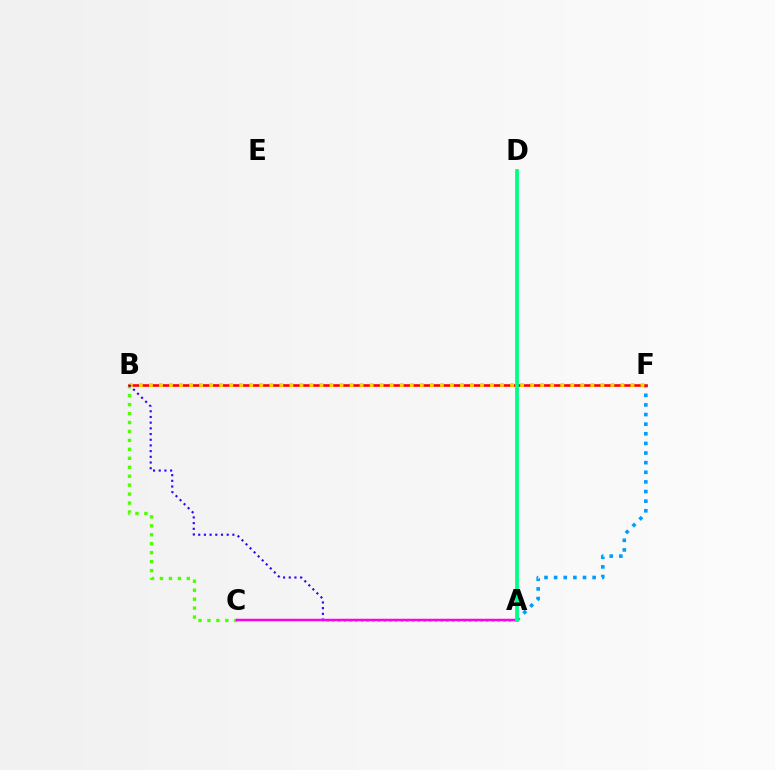{('B', 'C'): [{'color': '#4fff00', 'line_style': 'dotted', 'thickness': 2.43}], ('A', 'F'): [{'color': '#009eff', 'line_style': 'dotted', 'thickness': 2.61}], ('B', 'F'): [{'color': '#ff0000', 'line_style': 'solid', 'thickness': 1.87}, {'color': '#ffd500', 'line_style': 'dotted', 'thickness': 2.73}], ('A', 'B'): [{'color': '#3700ff', 'line_style': 'dotted', 'thickness': 1.55}], ('A', 'C'): [{'color': '#ff00ed', 'line_style': 'solid', 'thickness': 1.8}], ('A', 'D'): [{'color': '#00ff86', 'line_style': 'solid', 'thickness': 2.73}]}